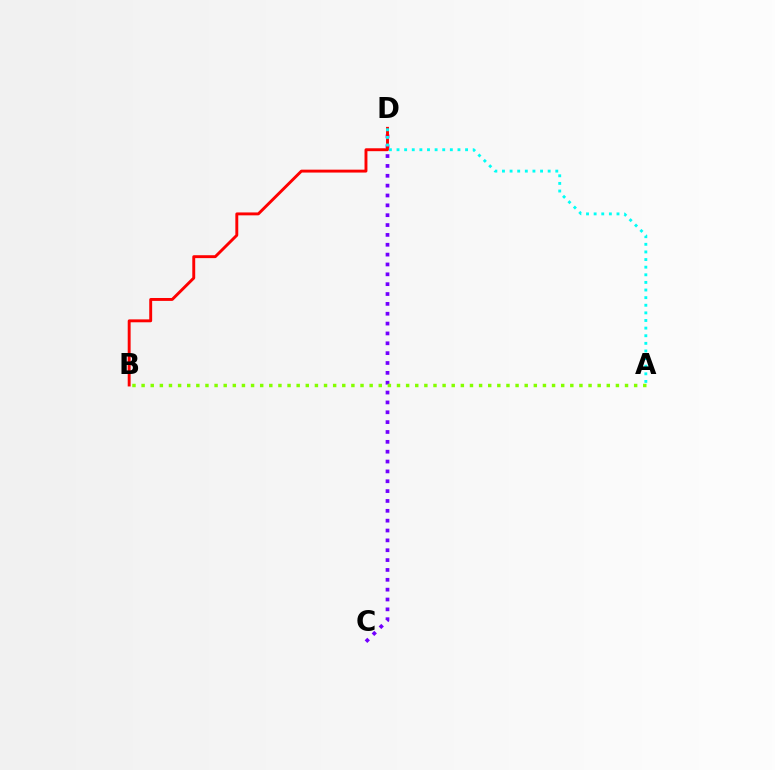{('C', 'D'): [{'color': '#7200ff', 'line_style': 'dotted', 'thickness': 2.68}], ('B', 'D'): [{'color': '#ff0000', 'line_style': 'solid', 'thickness': 2.09}], ('A', 'D'): [{'color': '#00fff6', 'line_style': 'dotted', 'thickness': 2.07}], ('A', 'B'): [{'color': '#84ff00', 'line_style': 'dotted', 'thickness': 2.48}]}